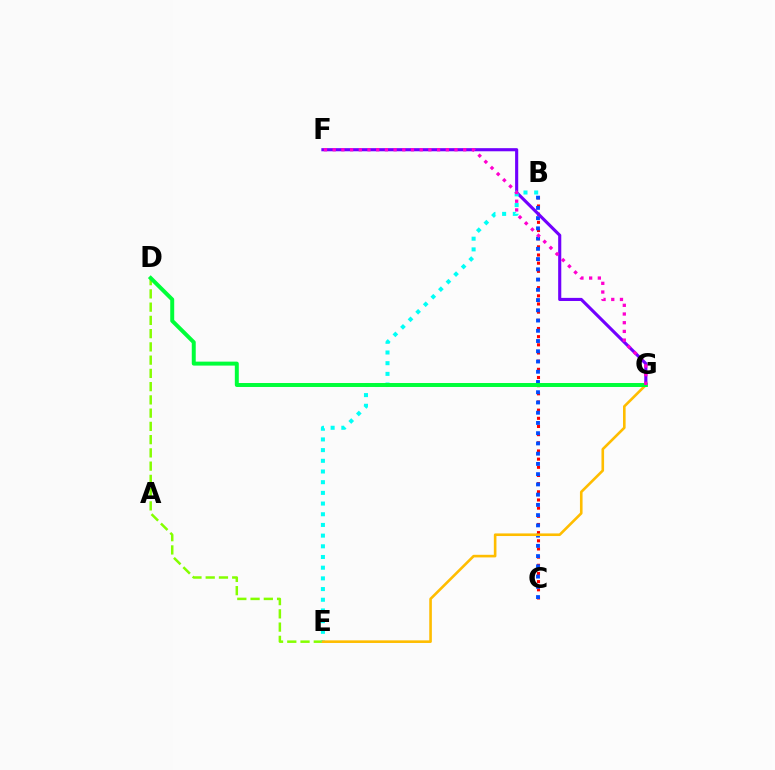{('D', 'E'): [{'color': '#84ff00', 'line_style': 'dashed', 'thickness': 1.8}], ('B', 'C'): [{'color': '#ff0000', 'line_style': 'dotted', 'thickness': 2.22}, {'color': '#004bff', 'line_style': 'dotted', 'thickness': 2.78}], ('F', 'G'): [{'color': '#7200ff', 'line_style': 'solid', 'thickness': 2.25}, {'color': '#ff00cf', 'line_style': 'dotted', 'thickness': 2.36}], ('B', 'E'): [{'color': '#00fff6', 'line_style': 'dotted', 'thickness': 2.9}], ('E', 'G'): [{'color': '#ffbd00', 'line_style': 'solid', 'thickness': 1.88}], ('D', 'G'): [{'color': '#00ff39', 'line_style': 'solid', 'thickness': 2.85}]}